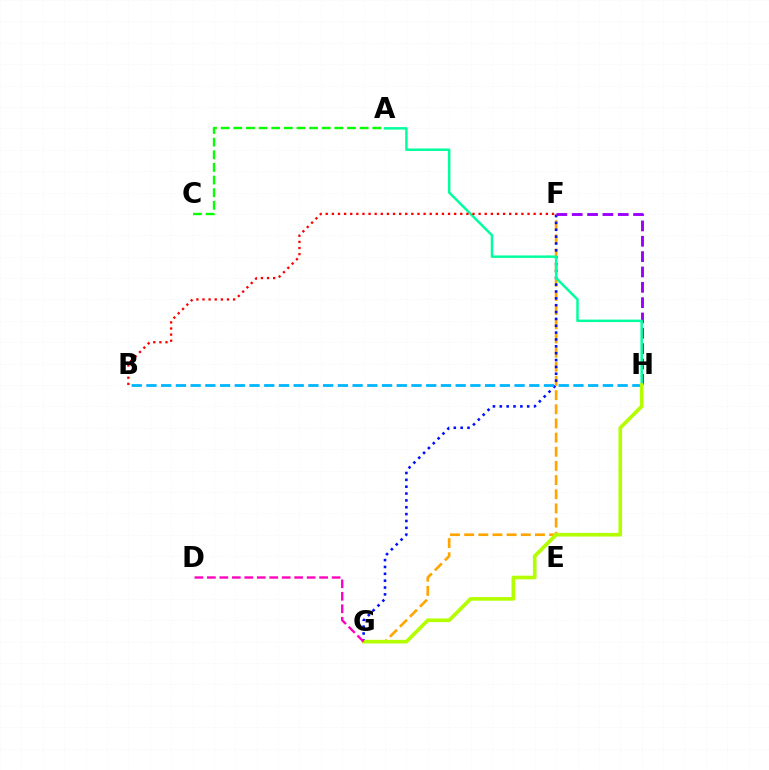{('F', 'G'): [{'color': '#ffa500', 'line_style': 'dashed', 'thickness': 1.92}, {'color': '#0010ff', 'line_style': 'dotted', 'thickness': 1.86}], ('F', 'H'): [{'color': '#9b00ff', 'line_style': 'dashed', 'thickness': 2.08}], ('B', 'H'): [{'color': '#00b5ff', 'line_style': 'dashed', 'thickness': 2.0}], ('A', 'C'): [{'color': '#08ff00', 'line_style': 'dashed', 'thickness': 1.72}], ('A', 'H'): [{'color': '#00ff9d', 'line_style': 'solid', 'thickness': 1.78}], ('G', 'H'): [{'color': '#b3ff00', 'line_style': 'solid', 'thickness': 2.64}], ('D', 'G'): [{'color': '#ff00bd', 'line_style': 'dashed', 'thickness': 1.69}], ('B', 'F'): [{'color': '#ff0000', 'line_style': 'dotted', 'thickness': 1.66}]}